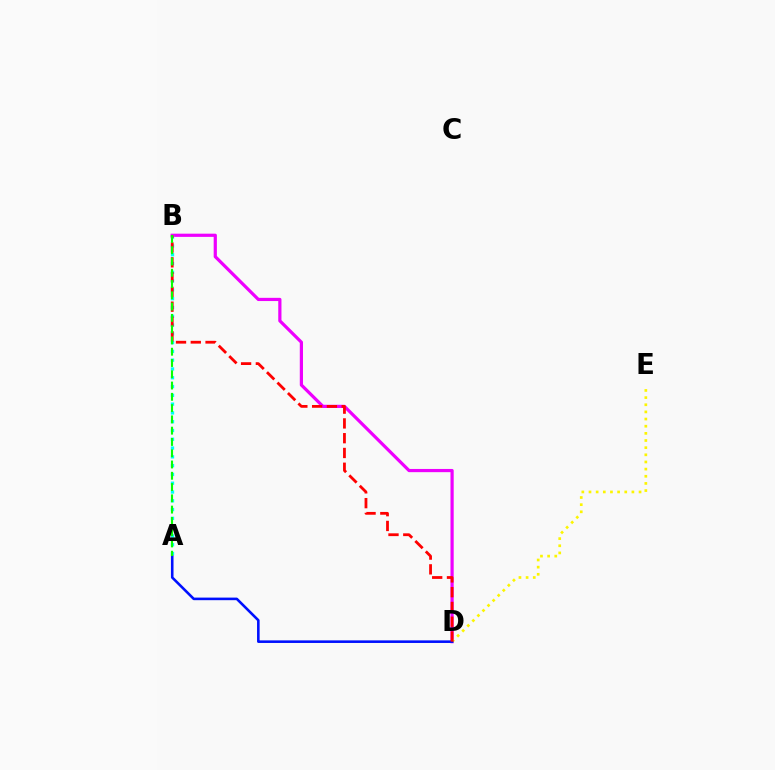{('B', 'D'): [{'color': '#ee00ff', 'line_style': 'solid', 'thickness': 2.31}, {'color': '#ff0000', 'line_style': 'dashed', 'thickness': 2.01}], ('D', 'E'): [{'color': '#fcf500', 'line_style': 'dotted', 'thickness': 1.94}], ('A', 'D'): [{'color': '#0010ff', 'line_style': 'solid', 'thickness': 1.86}], ('A', 'B'): [{'color': '#00fff6', 'line_style': 'dotted', 'thickness': 2.39}, {'color': '#08ff00', 'line_style': 'dashed', 'thickness': 1.53}]}